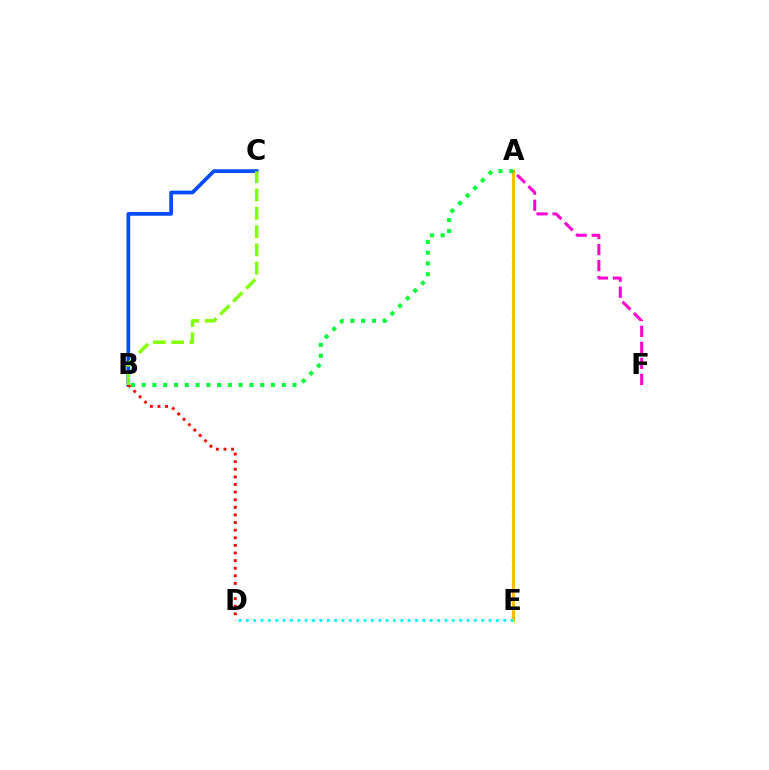{('A', 'E'): [{'color': '#7200ff', 'line_style': 'dotted', 'thickness': 1.53}, {'color': '#ffbd00', 'line_style': 'solid', 'thickness': 2.17}], ('B', 'C'): [{'color': '#004bff', 'line_style': 'solid', 'thickness': 2.65}, {'color': '#84ff00', 'line_style': 'dashed', 'thickness': 2.48}], ('D', 'E'): [{'color': '#00fff6', 'line_style': 'dotted', 'thickness': 2.0}], ('A', 'B'): [{'color': '#00ff39', 'line_style': 'dotted', 'thickness': 2.93}], ('B', 'D'): [{'color': '#ff0000', 'line_style': 'dotted', 'thickness': 2.07}], ('A', 'F'): [{'color': '#ff00cf', 'line_style': 'dashed', 'thickness': 2.17}]}